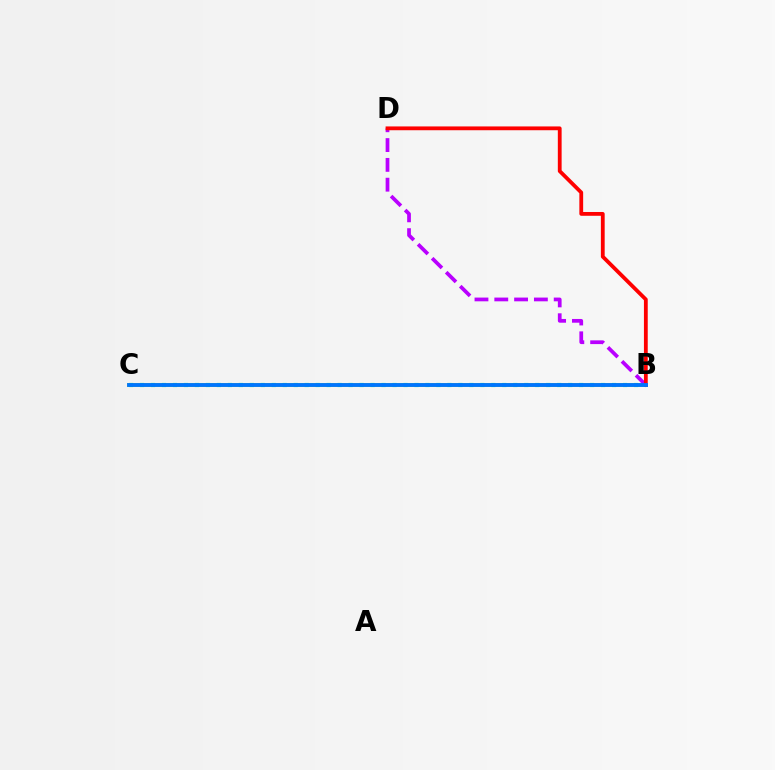{('B', 'C'): [{'color': '#d1ff00', 'line_style': 'solid', 'thickness': 2.81}, {'color': '#00ff5c', 'line_style': 'dotted', 'thickness': 2.98}, {'color': '#0074ff', 'line_style': 'solid', 'thickness': 2.77}], ('B', 'D'): [{'color': '#b900ff', 'line_style': 'dashed', 'thickness': 2.69}, {'color': '#ff0000', 'line_style': 'solid', 'thickness': 2.74}]}